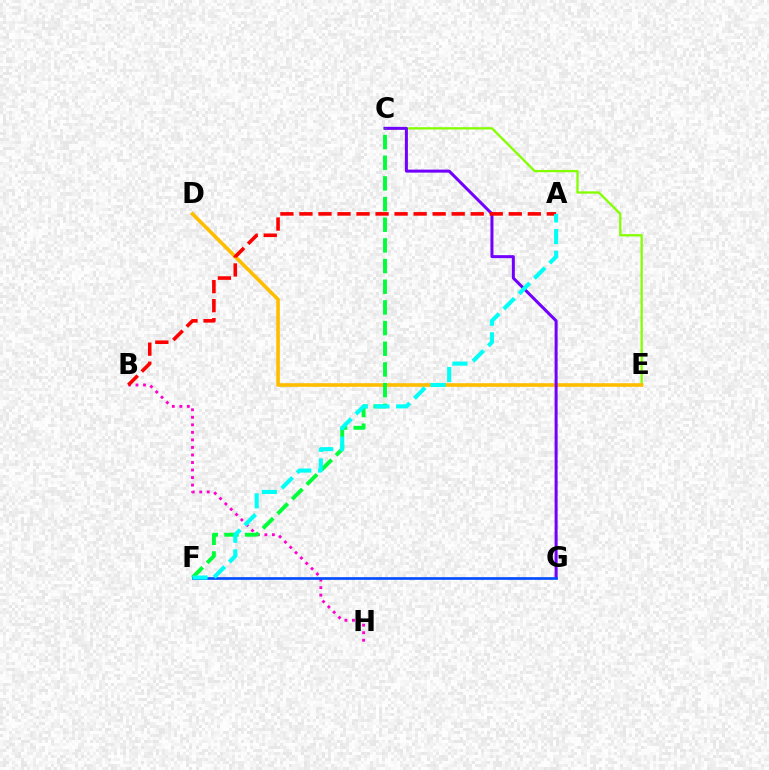{('C', 'E'): [{'color': '#84ff00', 'line_style': 'solid', 'thickness': 1.65}], ('D', 'E'): [{'color': '#ffbd00', 'line_style': 'solid', 'thickness': 2.6}], ('B', 'H'): [{'color': '#ff00cf', 'line_style': 'dotted', 'thickness': 2.05}], ('C', 'G'): [{'color': '#7200ff', 'line_style': 'solid', 'thickness': 2.18}], ('C', 'F'): [{'color': '#00ff39', 'line_style': 'dashed', 'thickness': 2.81}], ('A', 'B'): [{'color': '#ff0000', 'line_style': 'dashed', 'thickness': 2.59}], ('F', 'G'): [{'color': '#004bff', 'line_style': 'solid', 'thickness': 1.91}], ('A', 'F'): [{'color': '#00fff6', 'line_style': 'dashed', 'thickness': 2.94}]}